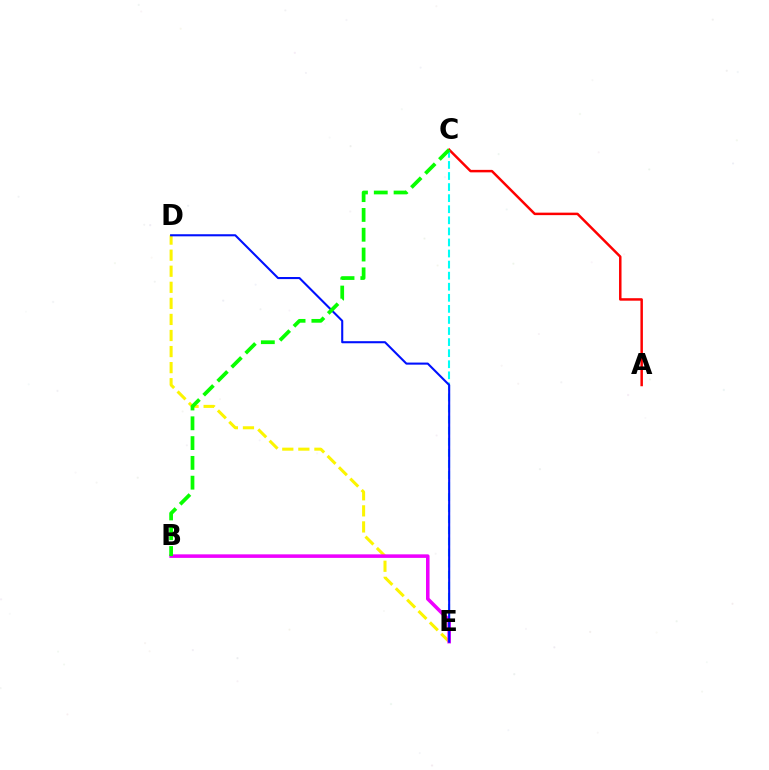{('D', 'E'): [{'color': '#fcf500', 'line_style': 'dashed', 'thickness': 2.18}, {'color': '#0010ff', 'line_style': 'solid', 'thickness': 1.5}], ('A', 'C'): [{'color': '#ff0000', 'line_style': 'solid', 'thickness': 1.79}], ('C', 'E'): [{'color': '#00fff6', 'line_style': 'dashed', 'thickness': 1.5}], ('B', 'E'): [{'color': '#ee00ff', 'line_style': 'solid', 'thickness': 2.55}], ('B', 'C'): [{'color': '#08ff00', 'line_style': 'dashed', 'thickness': 2.69}]}